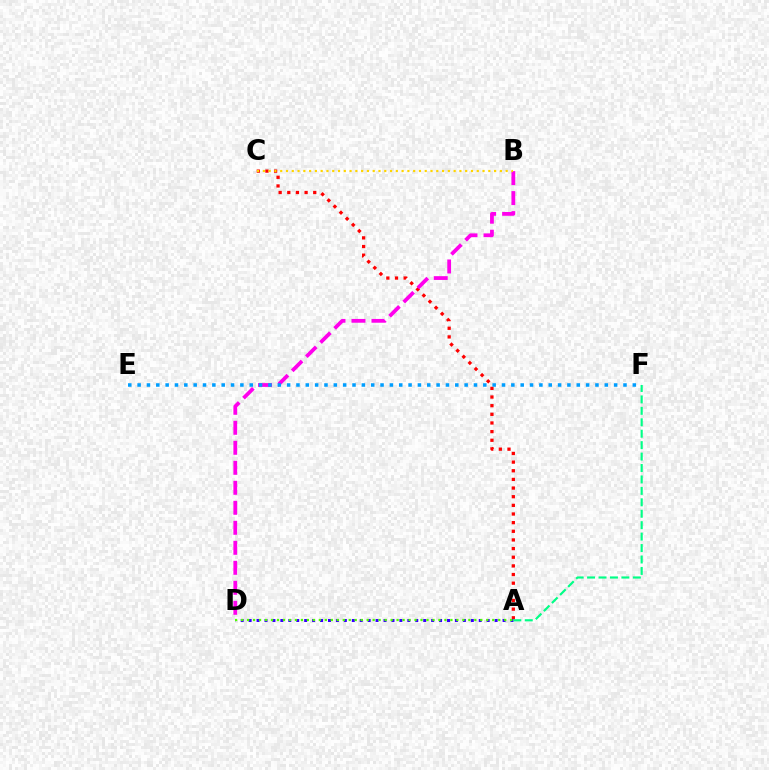{('A', 'C'): [{'color': '#ff0000', 'line_style': 'dotted', 'thickness': 2.35}], ('B', 'D'): [{'color': '#ff00ed', 'line_style': 'dashed', 'thickness': 2.72}], ('E', 'F'): [{'color': '#009eff', 'line_style': 'dotted', 'thickness': 2.54}], ('A', 'D'): [{'color': '#3700ff', 'line_style': 'dotted', 'thickness': 2.16}, {'color': '#4fff00', 'line_style': 'dotted', 'thickness': 1.62}], ('B', 'C'): [{'color': '#ffd500', 'line_style': 'dotted', 'thickness': 1.57}], ('A', 'F'): [{'color': '#00ff86', 'line_style': 'dashed', 'thickness': 1.55}]}